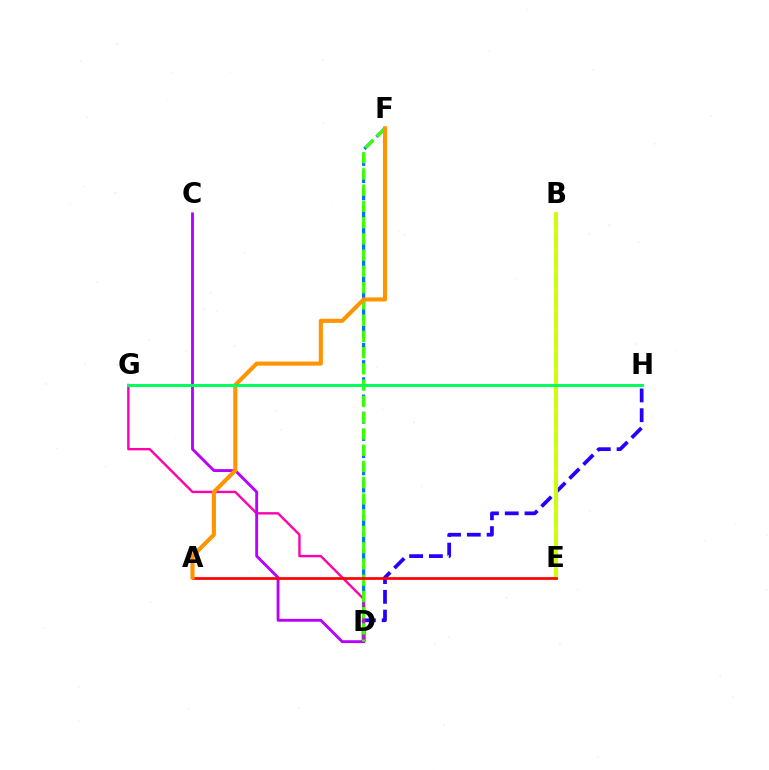{('D', 'H'): [{'color': '#2500ff', 'line_style': 'dashed', 'thickness': 2.69}], ('D', 'F'): [{'color': '#0074ff', 'line_style': 'dashed', 'thickness': 2.34}, {'color': '#3dff00', 'line_style': 'dashed', 'thickness': 2.21}], ('D', 'G'): [{'color': '#ff00ac', 'line_style': 'solid', 'thickness': 1.71}], ('B', 'E'): [{'color': '#00fff6', 'line_style': 'dashed', 'thickness': 2.7}, {'color': '#d1ff00', 'line_style': 'solid', 'thickness': 2.76}], ('C', 'D'): [{'color': '#b900ff', 'line_style': 'solid', 'thickness': 2.06}], ('A', 'E'): [{'color': '#ff0000', 'line_style': 'solid', 'thickness': 1.94}], ('A', 'F'): [{'color': '#ff9400', 'line_style': 'solid', 'thickness': 2.94}], ('G', 'H'): [{'color': '#00ff5c', 'line_style': 'solid', 'thickness': 2.12}]}